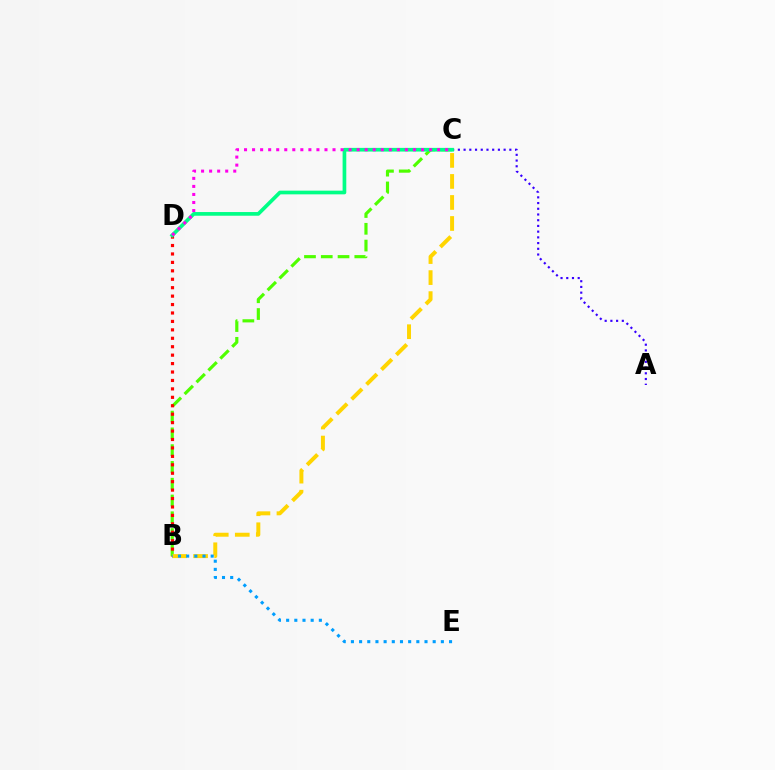{('B', 'C'): [{'color': '#4fff00', 'line_style': 'dashed', 'thickness': 2.28}, {'color': '#ffd500', 'line_style': 'dashed', 'thickness': 2.86}], ('A', 'C'): [{'color': '#3700ff', 'line_style': 'dotted', 'thickness': 1.55}], ('B', 'D'): [{'color': '#ff0000', 'line_style': 'dotted', 'thickness': 2.29}], ('C', 'D'): [{'color': '#00ff86', 'line_style': 'solid', 'thickness': 2.65}, {'color': '#ff00ed', 'line_style': 'dotted', 'thickness': 2.19}], ('B', 'E'): [{'color': '#009eff', 'line_style': 'dotted', 'thickness': 2.22}]}